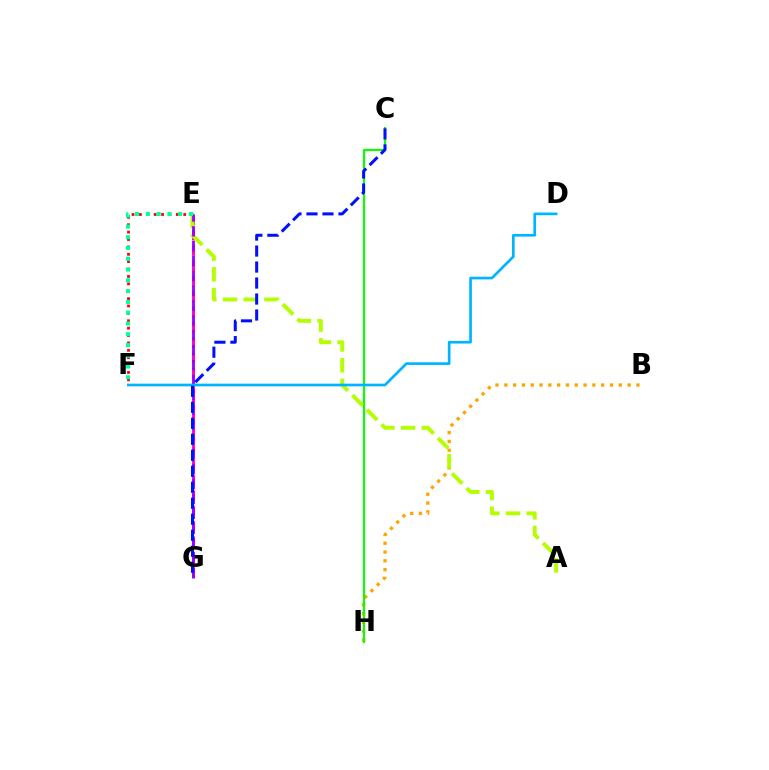{('B', 'H'): [{'color': '#ffa500', 'line_style': 'dotted', 'thickness': 2.39}], ('E', 'G'): [{'color': '#ff00bd', 'line_style': 'dashed', 'thickness': 2.08}, {'color': '#9b00ff', 'line_style': 'dashed', 'thickness': 2.02}], ('E', 'F'): [{'color': '#ff0000', 'line_style': 'dotted', 'thickness': 2.01}, {'color': '#00ff9d', 'line_style': 'dotted', 'thickness': 2.93}], ('C', 'H'): [{'color': '#08ff00', 'line_style': 'solid', 'thickness': 1.55}], ('A', 'E'): [{'color': '#b3ff00', 'line_style': 'dashed', 'thickness': 2.81}], ('D', 'F'): [{'color': '#00b5ff', 'line_style': 'solid', 'thickness': 1.93}], ('C', 'G'): [{'color': '#0010ff', 'line_style': 'dashed', 'thickness': 2.17}]}